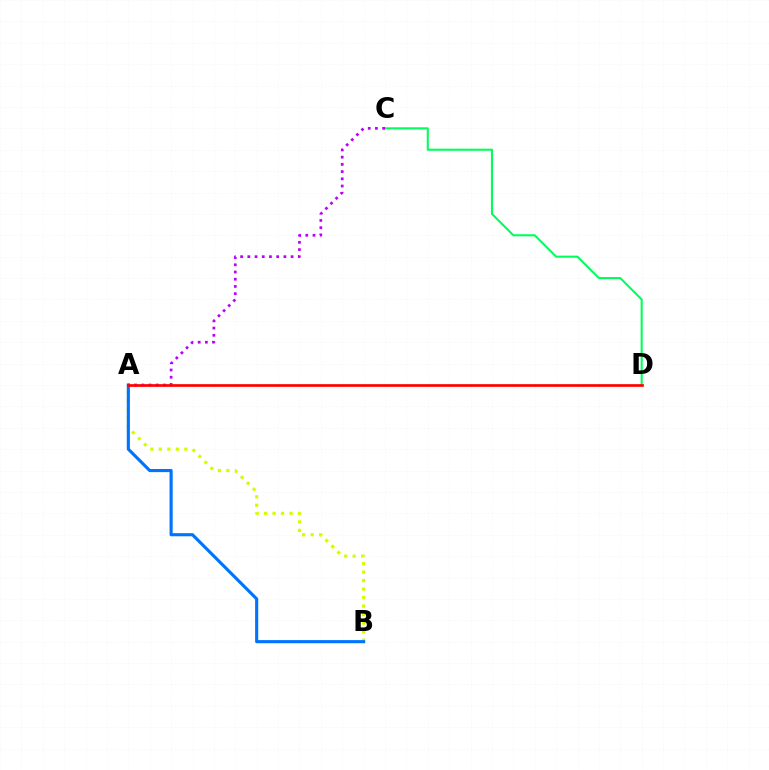{('A', 'B'): [{'color': '#d1ff00', 'line_style': 'dotted', 'thickness': 2.31}, {'color': '#0074ff', 'line_style': 'solid', 'thickness': 2.25}], ('C', 'D'): [{'color': '#00ff5c', 'line_style': 'solid', 'thickness': 1.5}], ('A', 'C'): [{'color': '#b900ff', 'line_style': 'dotted', 'thickness': 1.96}], ('A', 'D'): [{'color': '#ff0000', 'line_style': 'solid', 'thickness': 1.94}]}